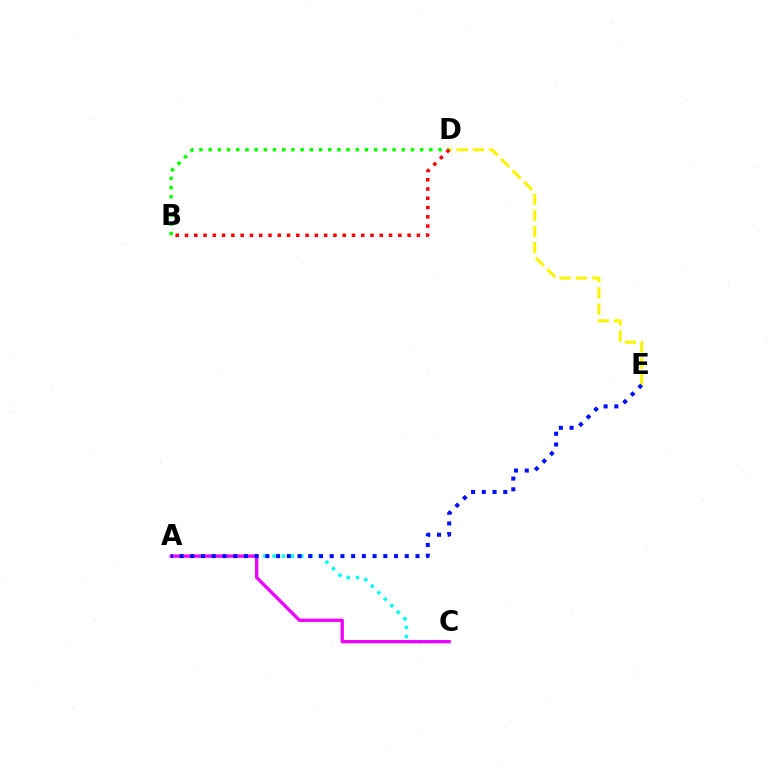{('D', 'E'): [{'color': '#fcf500', 'line_style': 'dashed', 'thickness': 2.19}], ('B', 'D'): [{'color': '#08ff00', 'line_style': 'dotted', 'thickness': 2.5}, {'color': '#ff0000', 'line_style': 'dotted', 'thickness': 2.52}], ('A', 'C'): [{'color': '#00fff6', 'line_style': 'dotted', 'thickness': 2.51}, {'color': '#ee00ff', 'line_style': 'solid', 'thickness': 2.35}], ('A', 'E'): [{'color': '#0010ff', 'line_style': 'dotted', 'thickness': 2.91}]}